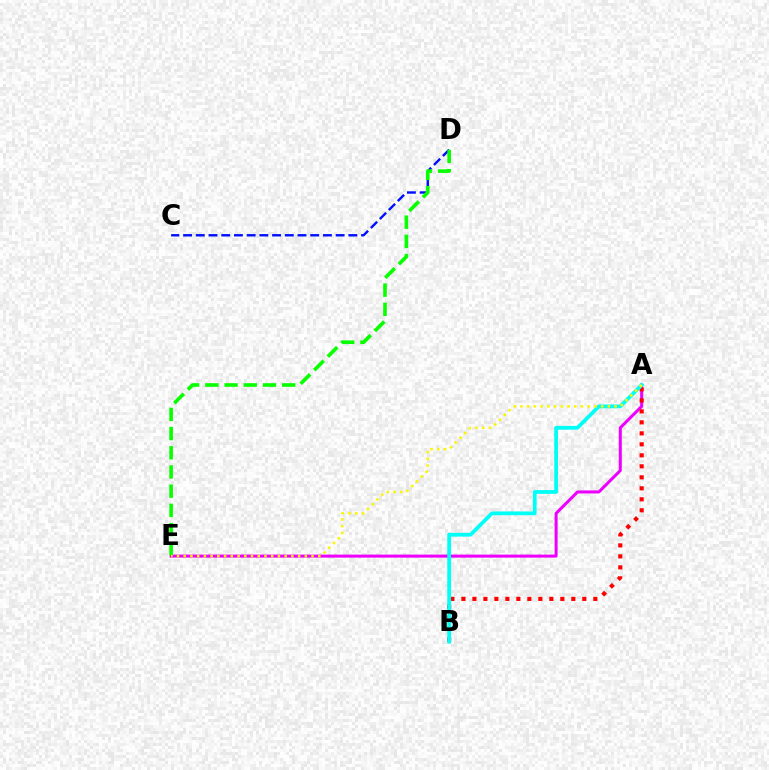{('A', 'E'): [{'color': '#ee00ff', 'line_style': 'solid', 'thickness': 2.18}, {'color': '#fcf500', 'line_style': 'dotted', 'thickness': 1.83}], ('A', 'B'): [{'color': '#ff0000', 'line_style': 'dotted', 'thickness': 2.99}, {'color': '#00fff6', 'line_style': 'solid', 'thickness': 2.72}], ('C', 'D'): [{'color': '#0010ff', 'line_style': 'dashed', 'thickness': 1.73}], ('D', 'E'): [{'color': '#08ff00', 'line_style': 'dashed', 'thickness': 2.61}]}